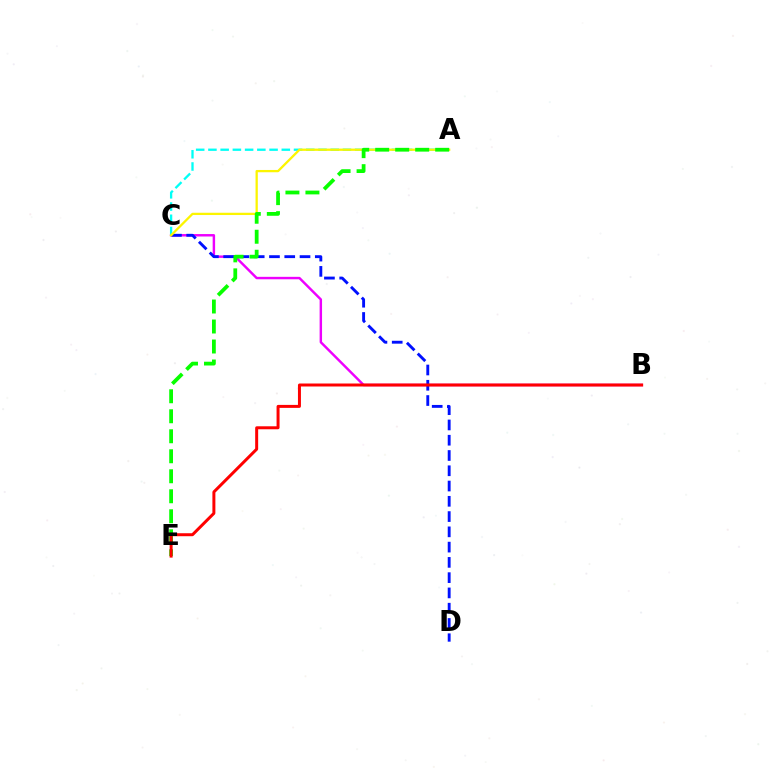{('B', 'C'): [{'color': '#ee00ff', 'line_style': 'solid', 'thickness': 1.76}], ('C', 'D'): [{'color': '#0010ff', 'line_style': 'dashed', 'thickness': 2.07}], ('A', 'C'): [{'color': '#00fff6', 'line_style': 'dashed', 'thickness': 1.66}, {'color': '#fcf500', 'line_style': 'solid', 'thickness': 1.64}], ('A', 'E'): [{'color': '#08ff00', 'line_style': 'dashed', 'thickness': 2.72}], ('B', 'E'): [{'color': '#ff0000', 'line_style': 'solid', 'thickness': 2.15}]}